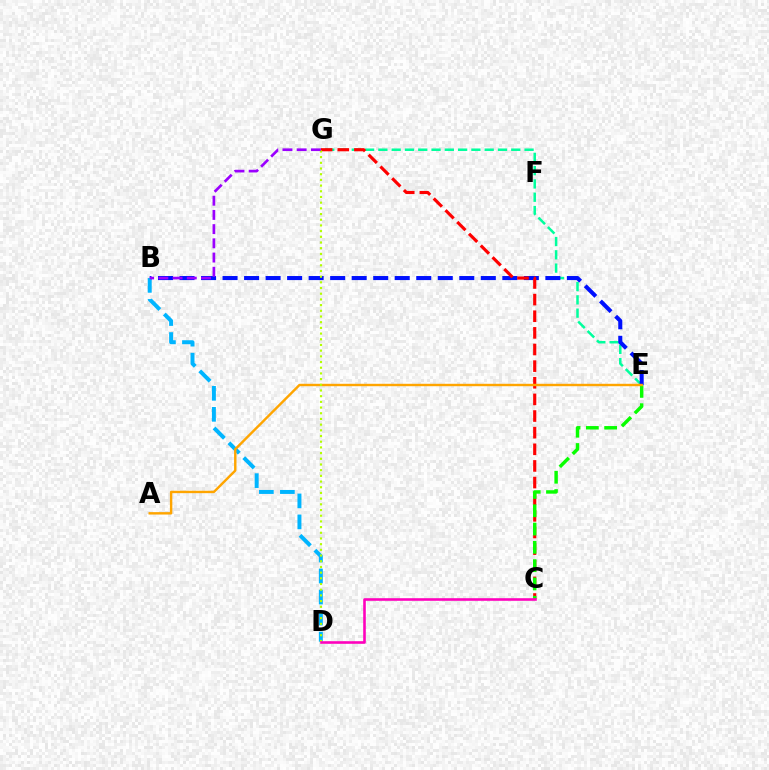{('E', 'G'): [{'color': '#00ff9d', 'line_style': 'dashed', 'thickness': 1.81}], ('B', 'E'): [{'color': '#0010ff', 'line_style': 'dashed', 'thickness': 2.92}], ('B', 'D'): [{'color': '#00b5ff', 'line_style': 'dashed', 'thickness': 2.85}], ('C', 'G'): [{'color': '#ff0000', 'line_style': 'dashed', 'thickness': 2.26}], ('C', 'E'): [{'color': '#08ff00', 'line_style': 'dashed', 'thickness': 2.49}], ('A', 'E'): [{'color': '#ffa500', 'line_style': 'solid', 'thickness': 1.74}], ('D', 'G'): [{'color': '#b3ff00', 'line_style': 'dotted', 'thickness': 1.55}], ('B', 'G'): [{'color': '#9b00ff', 'line_style': 'dashed', 'thickness': 1.93}], ('C', 'D'): [{'color': '#ff00bd', 'line_style': 'solid', 'thickness': 1.87}]}